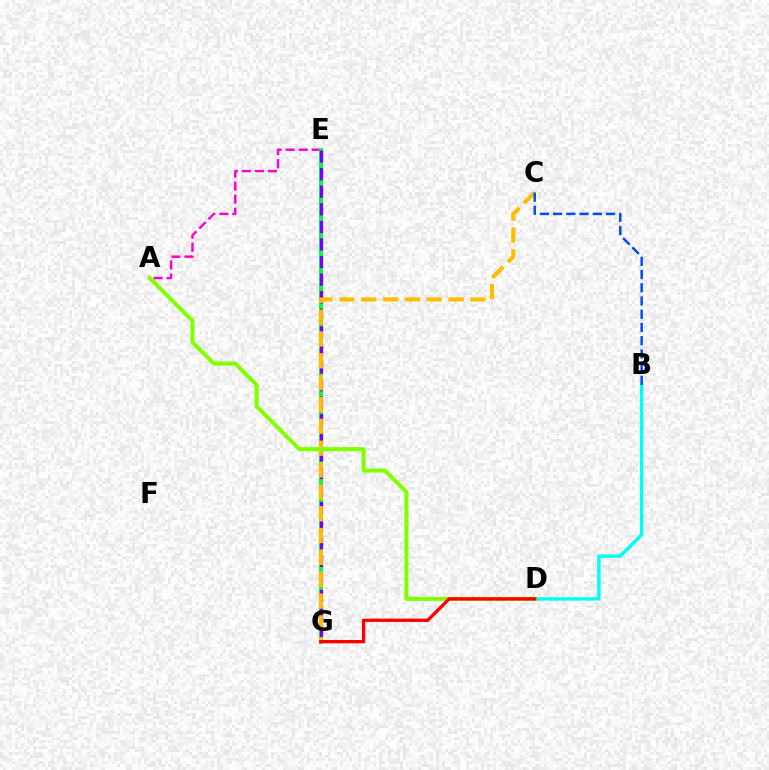{('A', 'E'): [{'color': '#ff00cf', 'line_style': 'dashed', 'thickness': 1.77}], ('E', 'G'): [{'color': '#00ff39', 'line_style': 'solid', 'thickness': 2.78}, {'color': '#7200ff', 'line_style': 'dashed', 'thickness': 2.39}], ('C', 'G'): [{'color': '#ffbd00', 'line_style': 'dashed', 'thickness': 2.97}], ('B', 'D'): [{'color': '#00fff6', 'line_style': 'solid', 'thickness': 2.45}], ('B', 'C'): [{'color': '#004bff', 'line_style': 'dashed', 'thickness': 1.8}], ('A', 'D'): [{'color': '#84ff00', 'line_style': 'solid', 'thickness': 2.91}], ('D', 'G'): [{'color': '#ff0000', 'line_style': 'solid', 'thickness': 2.4}]}